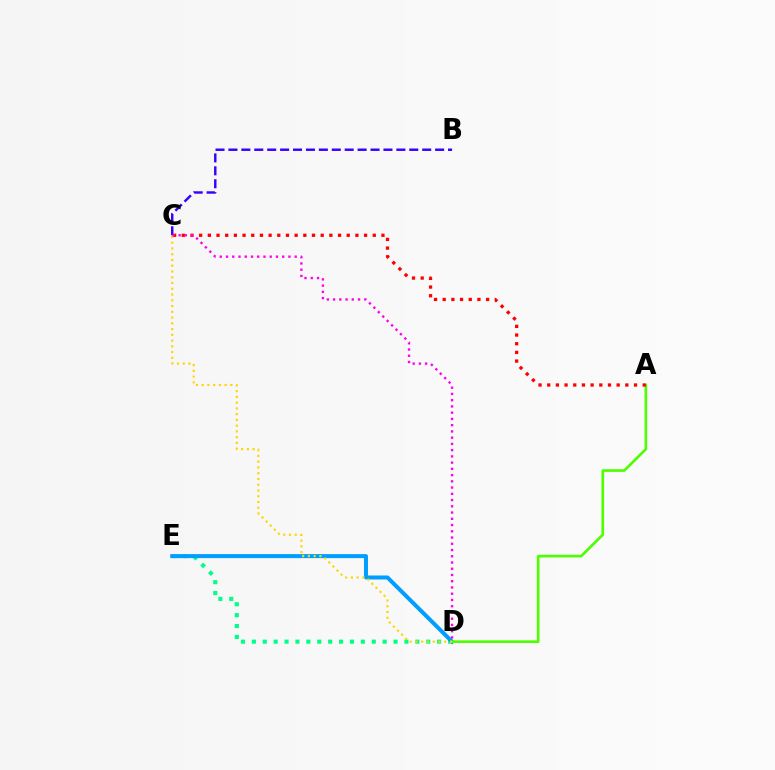{('B', 'C'): [{'color': '#3700ff', 'line_style': 'dashed', 'thickness': 1.75}], ('D', 'E'): [{'color': '#00ff86', 'line_style': 'dotted', 'thickness': 2.96}, {'color': '#009eff', 'line_style': 'solid', 'thickness': 2.89}], ('A', 'D'): [{'color': '#4fff00', 'line_style': 'solid', 'thickness': 1.92}], ('A', 'C'): [{'color': '#ff0000', 'line_style': 'dotted', 'thickness': 2.36}], ('C', 'D'): [{'color': '#ffd500', 'line_style': 'dotted', 'thickness': 1.56}, {'color': '#ff00ed', 'line_style': 'dotted', 'thickness': 1.7}]}